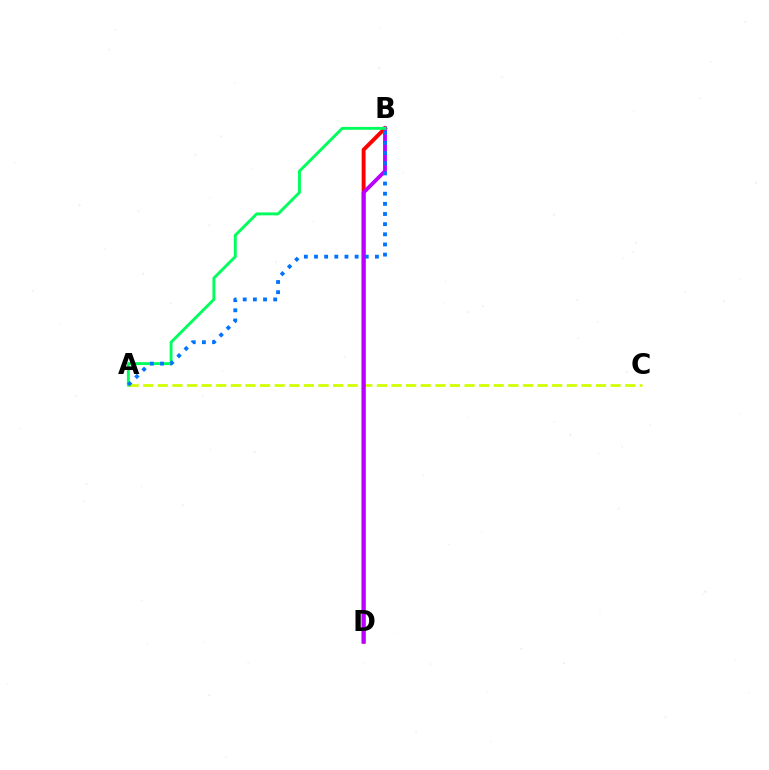{('A', 'C'): [{'color': '#d1ff00', 'line_style': 'dashed', 'thickness': 1.98}], ('B', 'D'): [{'color': '#ff0000', 'line_style': 'solid', 'thickness': 2.81}, {'color': '#b900ff', 'line_style': 'solid', 'thickness': 2.73}], ('A', 'B'): [{'color': '#00ff5c', 'line_style': 'solid', 'thickness': 2.09}, {'color': '#0074ff', 'line_style': 'dotted', 'thickness': 2.76}]}